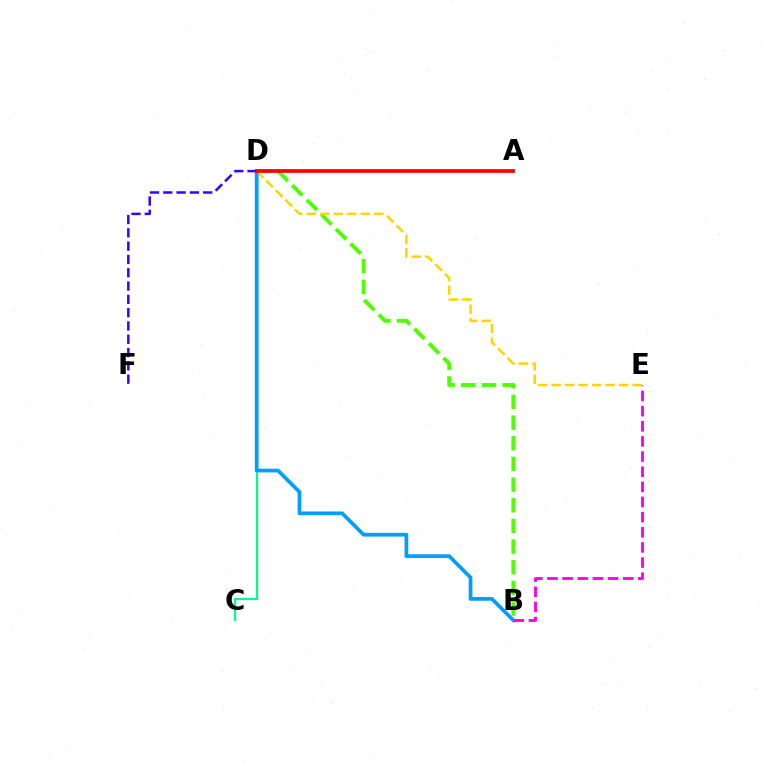{('B', 'D'): [{'color': '#4fff00', 'line_style': 'dashed', 'thickness': 2.81}, {'color': '#009eff', 'line_style': 'solid', 'thickness': 2.68}], ('D', 'E'): [{'color': '#ffd500', 'line_style': 'dashed', 'thickness': 1.84}], ('C', 'D'): [{'color': '#00ff86', 'line_style': 'solid', 'thickness': 1.61}], ('D', 'F'): [{'color': '#3700ff', 'line_style': 'dashed', 'thickness': 1.81}], ('B', 'E'): [{'color': '#ff00ed', 'line_style': 'dashed', 'thickness': 2.06}], ('A', 'D'): [{'color': '#ff0000', 'line_style': 'solid', 'thickness': 2.67}]}